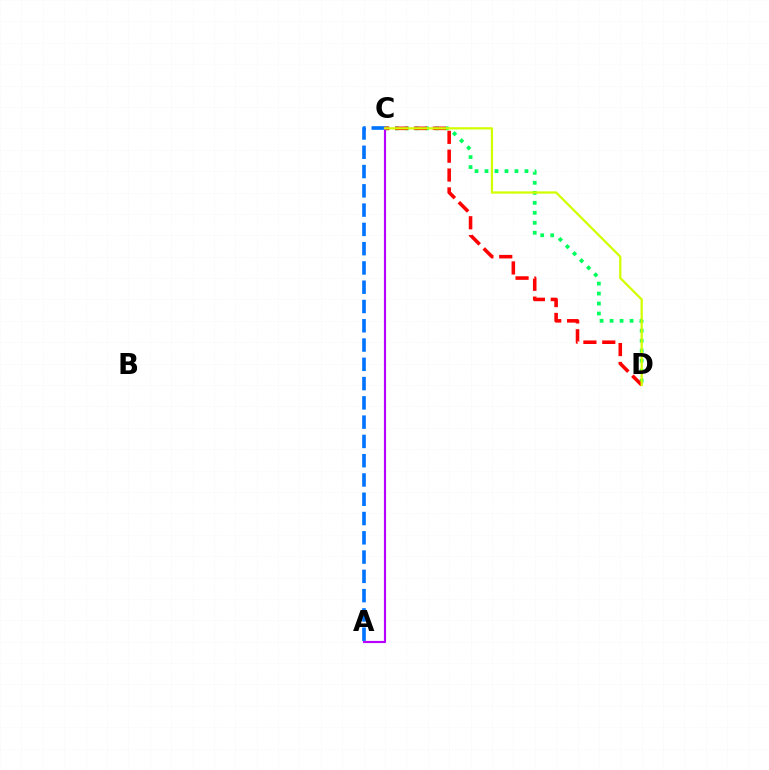{('C', 'D'): [{'color': '#00ff5c', 'line_style': 'dotted', 'thickness': 2.71}, {'color': '#ff0000', 'line_style': 'dashed', 'thickness': 2.56}, {'color': '#d1ff00', 'line_style': 'solid', 'thickness': 1.63}], ('A', 'C'): [{'color': '#0074ff', 'line_style': 'dashed', 'thickness': 2.62}, {'color': '#b900ff', 'line_style': 'solid', 'thickness': 1.55}]}